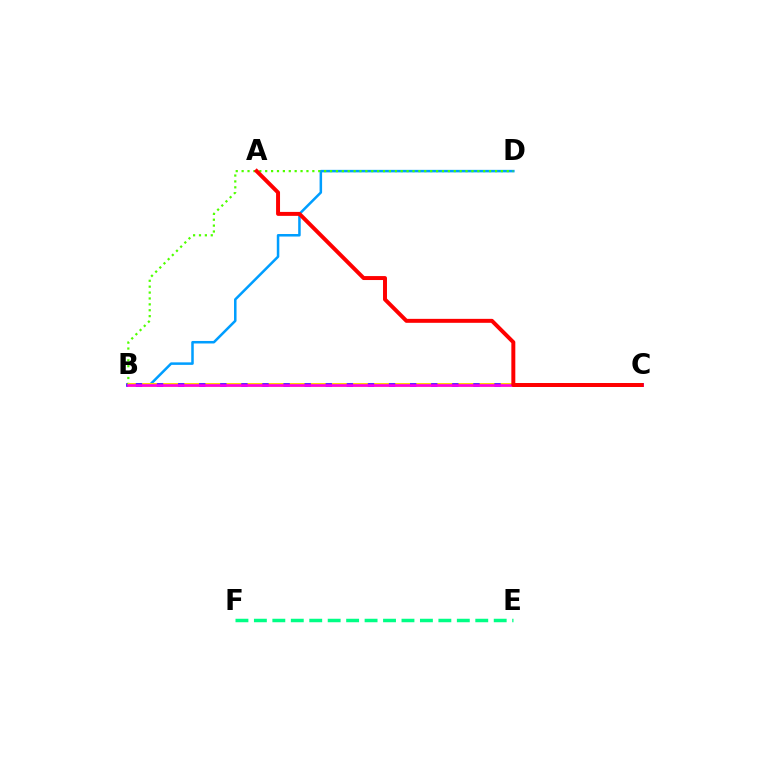{('B', 'D'): [{'color': '#009eff', 'line_style': 'solid', 'thickness': 1.82}, {'color': '#4fff00', 'line_style': 'dotted', 'thickness': 1.6}], ('B', 'C'): [{'color': '#3700ff', 'line_style': 'solid', 'thickness': 2.62}, {'color': '#ffd500', 'line_style': 'dashed', 'thickness': 2.87}, {'color': '#ff00ed', 'line_style': 'solid', 'thickness': 1.89}], ('E', 'F'): [{'color': '#00ff86', 'line_style': 'dashed', 'thickness': 2.51}], ('A', 'C'): [{'color': '#ff0000', 'line_style': 'solid', 'thickness': 2.85}]}